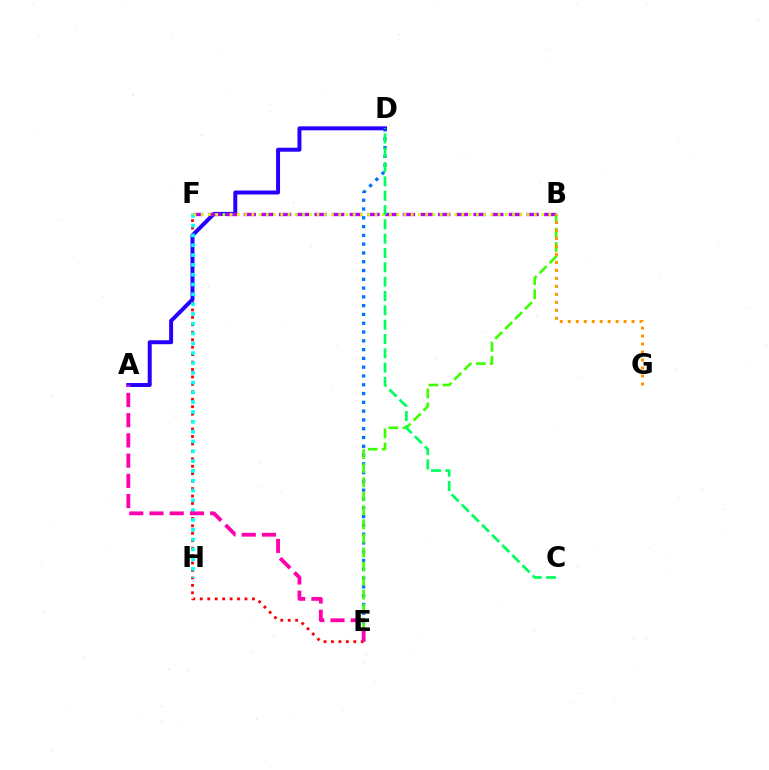{('E', 'F'): [{'color': '#ff0000', 'line_style': 'dotted', 'thickness': 2.02}], ('D', 'E'): [{'color': '#0074ff', 'line_style': 'dotted', 'thickness': 2.39}], ('A', 'D'): [{'color': '#2500ff', 'line_style': 'solid', 'thickness': 2.86}], ('B', 'F'): [{'color': '#b900ff', 'line_style': 'dashed', 'thickness': 2.4}, {'color': '#d1ff00', 'line_style': 'dotted', 'thickness': 1.97}], ('B', 'E'): [{'color': '#3dff00', 'line_style': 'dashed', 'thickness': 1.91}], ('F', 'H'): [{'color': '#00fff6', 'line_style': 'dotted', 'thickness': 2.67}], ('A', 'E'): [{'color': '#ff00ac', 'line_style': 'dashed', 'thickness': 2.75}], ('B', 'G'): [{'color': '#ff9400', 'line_style': 'dotted', 'thickness': 2.17}], ('C', 'D'): [{'color': '#00ff5c', 'line_style': 'dashed', 'thickness': 1.95}]}